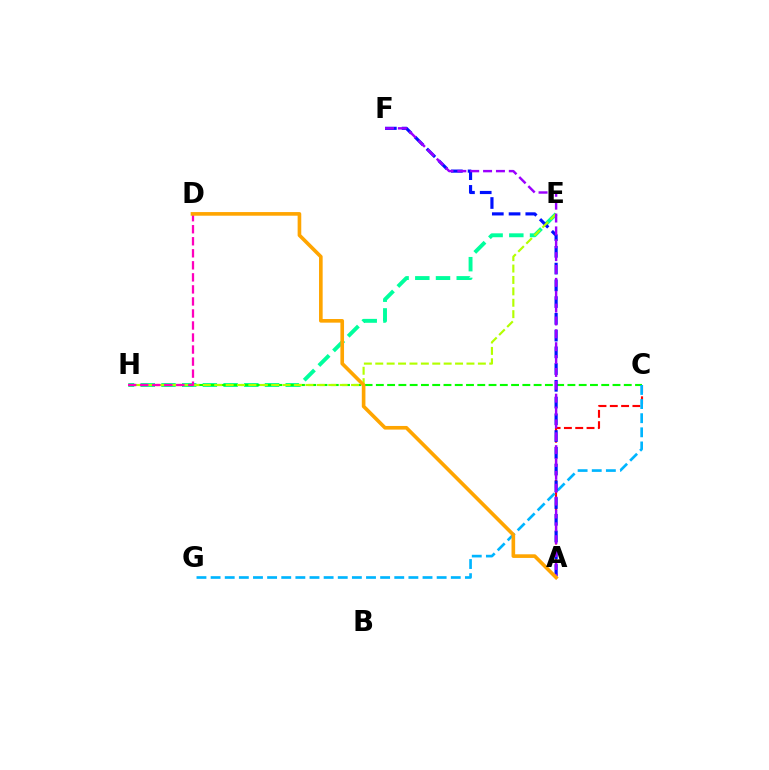{('E', 'H'): [{'color': '#00ff9d', 'line_style': 'dashed', 'thickness': 2.81}, {'color': '#b3ff00', 'line_style': 'dashed', 'thickness': 1.55}], ('C', 'H'): [{'color': '#08ff00', 'line_style': 'dashed', 'thickness': 1.53}], ('A', 'C'): [{'color': '#ff0000', 'line_style': 'dashed', 'thickness': 1.54}], ('C', 'G'): [{'color': '#00b5ff', 'line_style': 'dashed', 'thickness': 1.92}], ('A', 'F'): [{'color': '#0010ff', 'line_style': 'dashed', 'thickness': 2.27}, {'color': '#9b00ff', 'line_style': 'dashed', 'thickness': 1.75}], ('D', 'H'): [{'color': '#ff00bd', 'line_style': 'dashed', 'thickness': 1.63}], ('A', 'D'): [{'color': '#ffa500', 'line_style': 'solid', 'thickness': 2.62}]}